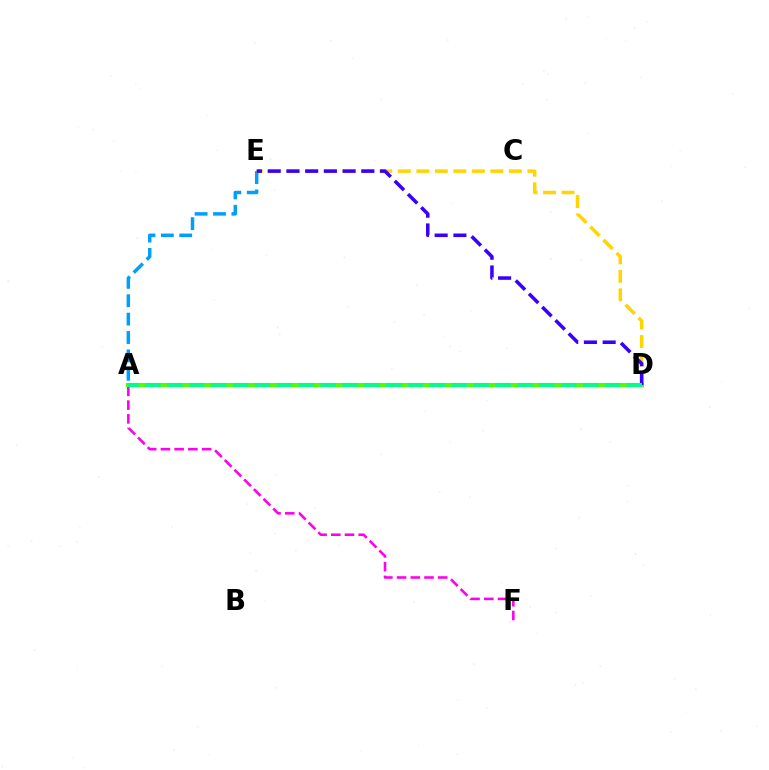{('A', 'E'): [{'color': '#009eff', 'line_style': 'dashed', 'thickness': 2.5}], ('A', 'F'): [{'color': '#ff00ed', 'line_style': 'dashed', 'thickness': 1.86}], ('D', 'E'): [{'color': '#ffd500', 'line_style': 'dashed', 'thickness': 2.51}, {'color': '#3700ff', 'line_style': 'dashed', 'thickness': 2.55}], ('A', 'D'): [{'color': '#ff0000', 'line_style': 'dashed', 'thickness': 2.57}, {'color': '#4fff00', 'line_style': 'solid', 'thickness': 2.87}, {'color': '#00ff86', 'line_style': 'dashed', 'thickness': 2.97}]}